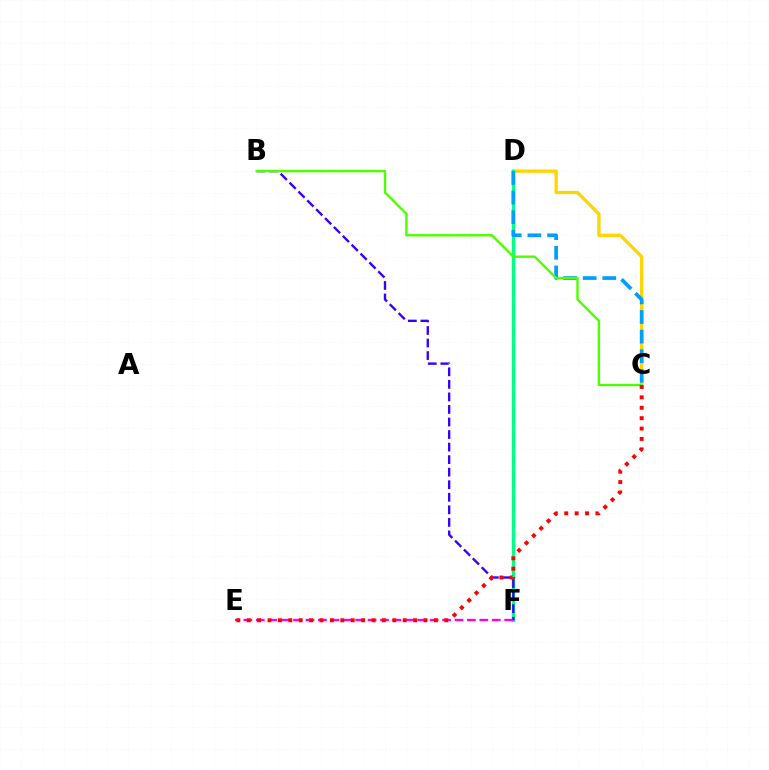{('C', 'D'): [{'color': '#ffd500', 'line_style': 'solid', 'thickness': 2.38}, {'color': '#009eff', 'line_style': 'dashed', 'thickness': 2.66}], ('D', 'F'): [{'color': '#00ff86', 'line_style': 'solid', 'thickness': 2.46}], ('B', 'F'): [{'color': '#3700ff', 'line_style': 'dashed', 'thickness': 1.7}], ('E', 'F'): [{'color': '#ff00ed', 'line_style': 'dashed', 'thickness': 1.69}], ('B', 'C'): [{'color': '#4fff00', 'line_style': 'solid', 'thickness': 1.73}], ('C', 'E'): [{'color': '#ff0000', 'line_style': 'dotted', 'thickness': 2.83}]}